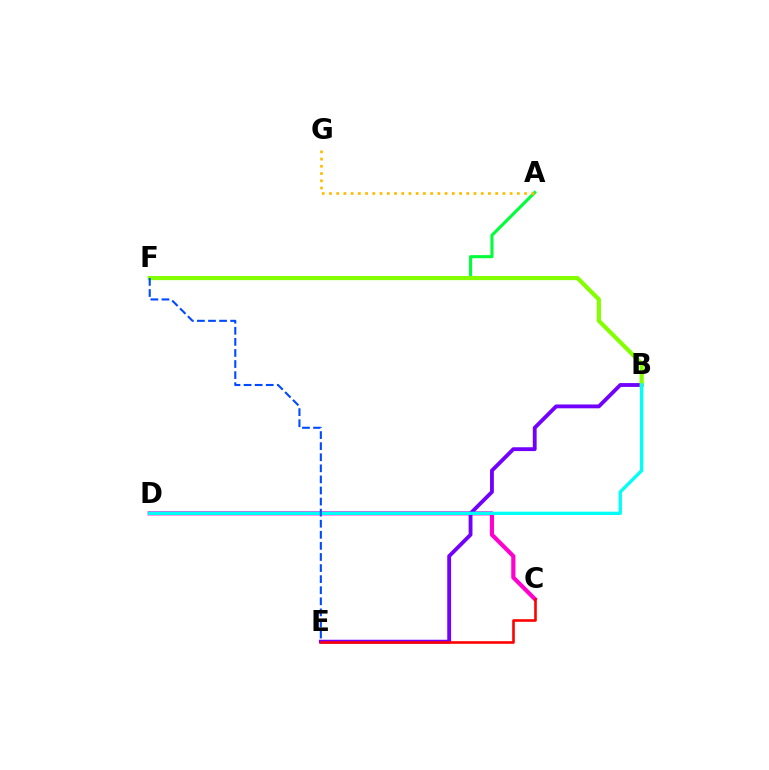{('A', 'F'): [{'color': '#00ff39', 'line_style': 'solid', 'thickness': 2.22}], ('C', 'D'): [{'color': '#ff00cf', 'line_style': 'solid', 'thickness': 2.98}], ('A', 'G'): [{'color': '#ffbd00', 'line_style': 'dotted', 'thickness': 1.96}], ('B', 'E'): [{'color': '#7200ff', 'line_style': 'solid', 'thickness': 2.76}], ('C', 'E'): [{'color': '#ff0000', 'line_style': 'solid', 'thickness': 1.87}], ('B', 'F'): [{'color': '#84ff00', 'line_style': 'solid', 'thickness': 3.0}], ('B', 'D'): [{'color': '#00fff6', 'line_style': 'solid', 'thickness': 2.38}], ('E', 'F'): [{'color': '#004bff', 'line_style': 'dashed', 'thickness': 1.51}]}